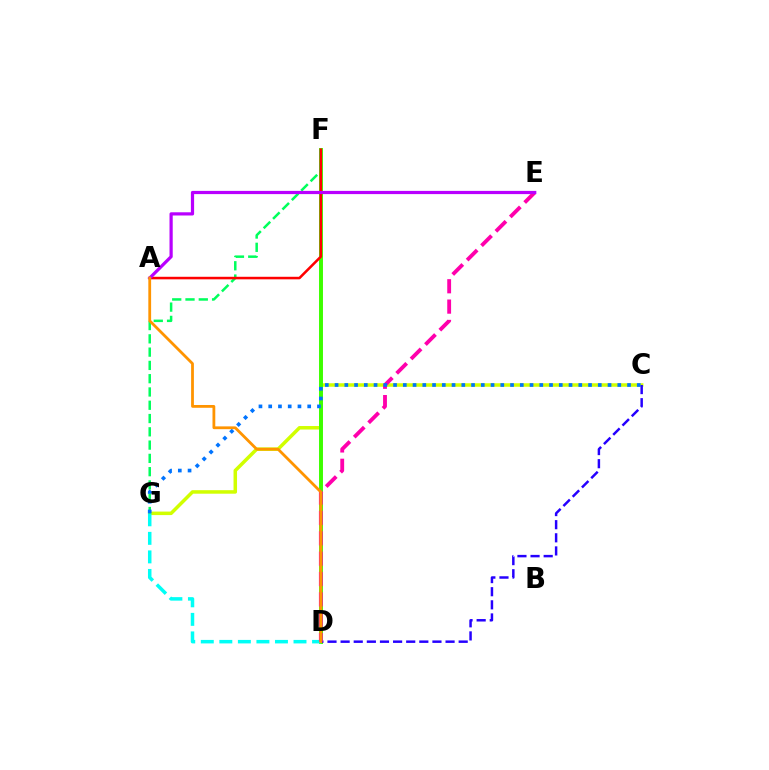{('C', 'G'): [{'color': '#d1ff00', 'line_style': 'solid', 'thickness': 2.53}, {'color': '#0074ff', 'line_style': 'dotted', 'thickness': 2.65}], ('D', 'F'): [{'color': '#3dff00', 'line_style': 'solid', 'thickness': 2.84}], ('D', 'G'): [{'color': '#00fff6', 'line_style': 'dashed', 'thickness': 2.52}], ('F', 'G'): [{'color': '#00ff5c', 'line_style': 'dashed', 'thickness': 1.8}], ('C', 'D'): [{'color': '#2500ff', 'line_style': 'dashed', 'thickness': 1.78}], ('A', 'F'): [{'color': '#ff0000', 'line_style': 'solid', 'thickness': 1.83}], ('D', 'E'): [{'color': '#ff00ac', 'line_style': 'dashed', 'thickness': 2.76}], ('A', 'E'): [{'color': '#b900ff', 'line_style': 'solid', 'thickness': 2.31}], ('A', 'D'): [{'color': '#ff9400', 'line_style': 'solid', 'thickness': 2.01}]}